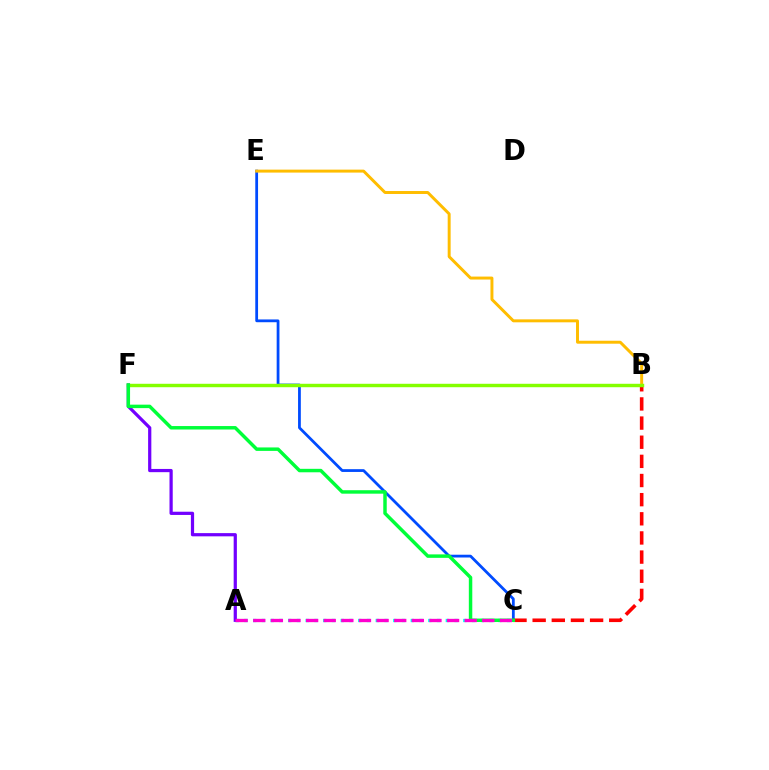{('C', 'E'): [{'color': '#004bff', 'line_style': 'solid', 'thickness': 2.0}], ('A', 'C'): [{'color': '#00fff6', 'line_style': 'dotted', 'thickness': 2.38}, {'color': '#ff00cf', 'line_style': 'dashed', 'thickness': 2.39}], ('B', 'E'): [{'color': '#ffbd00', 'line_style': 'solid', 'thickness': 2.13}], ('B', 'C'): [{'color': '#ff0000', 'line_style': 'dashed', 'thickness': 2.6}], ('A', 'F'): [{'color': '#7200ff', 'line_style': 'solid', 'thickness': 2.32}], ('B', 'F'): [{'color': '#84ff00', 'line_style': 'solid', 'thickness': 2.48}], ('C', 'F'): [{'color': '#00ff39', 'line_style': 'solid', 'thickness': 2.49}]}